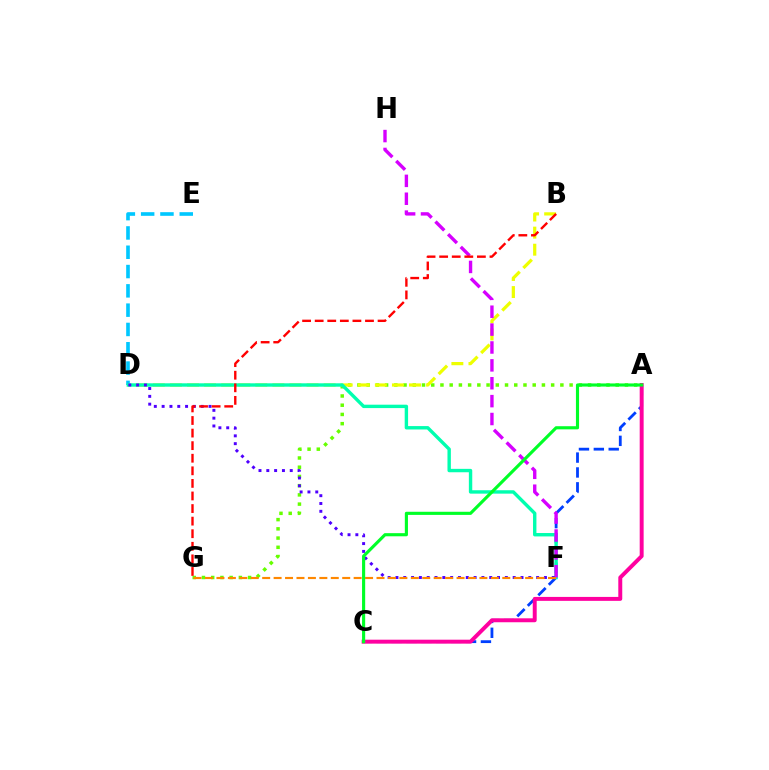{('A', 'C'): [{'color': '#003fff', 'line_style': 'dashed', 'thickness': 2.02}, {'color': '#ff00a0', 'line_style': 'solid', 'thickness': 2.84}, {'color': '#00ff27', 'line_style': 'solid', 'thickness': 2.25}], ('A', 'G'): [{'color': '#66ff00', 'line_style': 'dotted', 'thickness': 2.51}], ('D', 'E'): [{'color': '#00c7ff', 'line_style': 'dashed', 'thickness': 2.62}], ('B', 'D'): [{'color': '#eeff00', 'line_style': 'dashed', 'thickness': 2.32}], ('D', 'F'): [{'color': '#00ffaf', 'line_style': 'solid', 'thickness': 2.45}, {'color': '#4f00ff', 'line_style': 'dotted', 'thickness': 2.12}], ('F', 'H'): [{'color': '#d600ff', 'line_style': 'dashed', 'thickness': 2.43}], ('F', 'G'): [{'color': '#ff8800', 'line_style': 'dashed', 'thickness': 1.55}], ('B', 'G'): [{'color': '#ff0000', 'line_style': 'dashed', 'thickness': 1.71}]}